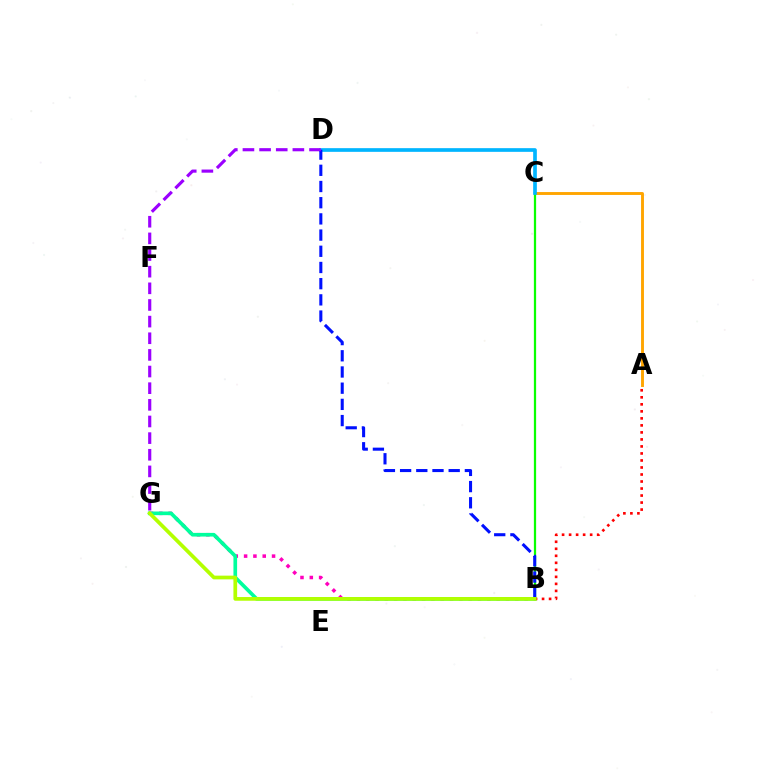{('A', 'C'): [{'color': '#ffa500', 'line_style': 'solid', 'thickness': 2.09}], ('B', 'C'): [{'color': '#08ff00', 'line_style': 'solid', 'thickness': 1.62}], ('B', 'G'): [{'color': '#ff00bd', 'line_style': 'dotted', 'thickness': 2.53}, {'color': '#00ff9d', 'line_style': 'solid', 'thickness': 2.64}, {'color': '#b3ff00', 'line_style': 'solid', 'thickness': 2.67}], ('C', 'D'): [{'color': '#00b5ff', 'line_style': 'solid', 'thickness': 2.65}], ('B', 'D'): [{'color': '#0010ff', 'line_style': 'dashed', 'thickness': 2.2}], ('A', 'B'): [{'color': '#ff0000', 'line_style': 'dotted', 'thickness': 1.91}], ('D', 'G'): [{'color': '#9b00ff', 'line_style': 'dashed', 'thickness': 2.26}]}